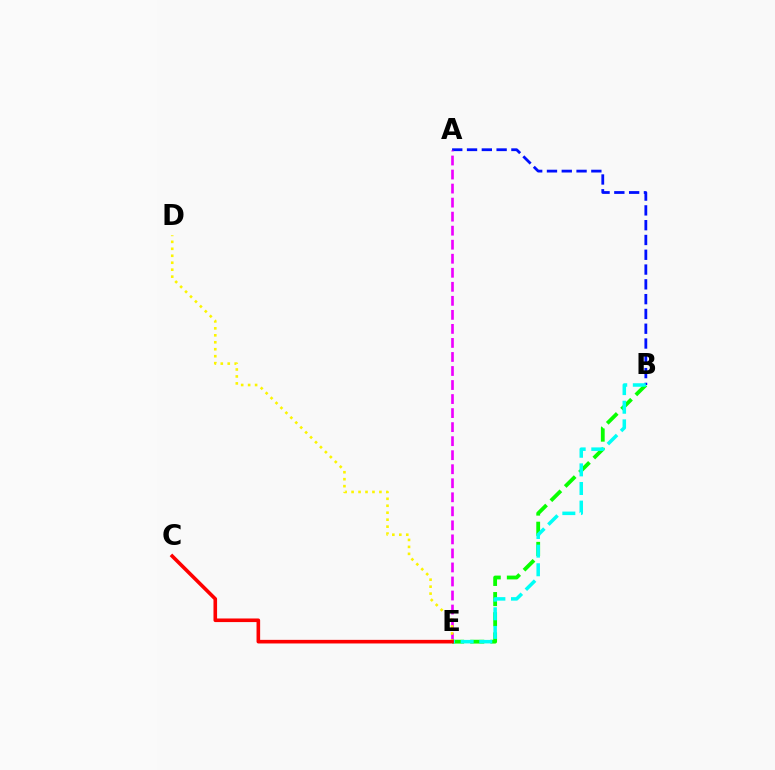{('A', 'B'): [{'color': '#0010ff', 'line_style': 'dashed', 'thickness': 2.01}], ('A', 'E'): [{'color': '#ee00ff', 'line_style': 'dashed', 'thickness': 1.91}], ('D', 'E'): [{'color': '#fcf500', 'line_style': 'dotted', 'thickness': 1.89}], ('B', 'E'): [{'color': '#08ff00', 'line_style': 'dashed', 'thickness': 2.74}, {'color': '#00fff6', 'line_style': 'dashed', 'thickness': 2.53}], ('C', 'E'): [{'color': '#ff0000', 'line_style': 'solid', 'thickness': 2.6}]}